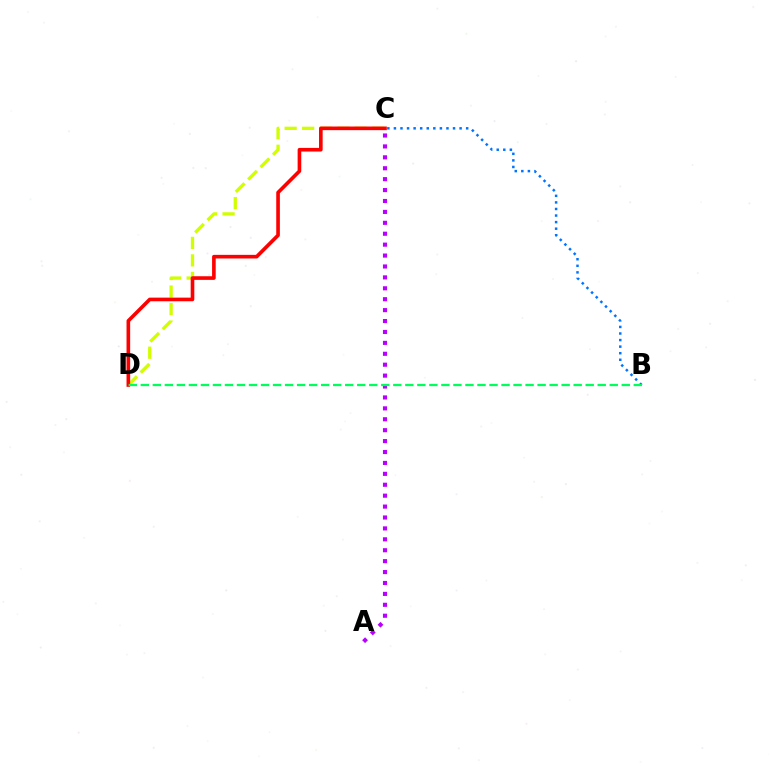{('B', 'C'): [{'color': '#0074ff', 'line_style': 'dotted', 'thickness': 1.78}], ('C', 'D'): [{'color': '#d1ff00', 'line_style': 'dashed', 'thickness': 2.38}, {'color': '#ff0000', 'line_style': 'solid', 'thickness': 2.61}], ('A', 'C'): [{'color': '#b900ff', 'line_style': 'dotted', 'thickness': 2.97}], ('B', 'D'): [{'color': '#00ff5c', 'line_style': 'dashed', 'thickness': 1.63}]}